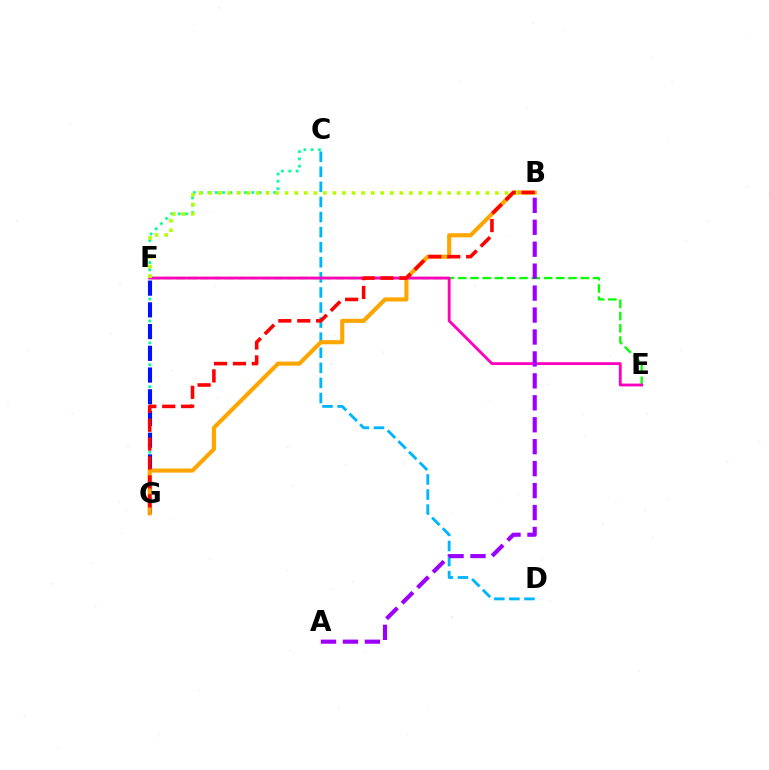{('C', 'G'): [{'color': '#00ff9d', 'line_style': 'dotted', 'thickness': 1.98}], ('E', 'F'): [{'color': '#08ff00', 'line_style': 'dashed', 'thickness': 1.66}, {'color': '#ff00bd', 'line_style': 'solid', 'thickness': 2.05}], ('C', 'D'): [{'color': '#00b5ff', 'line_style': 'dashed', 'thickness': 2.05}], ('F', 'G'): [{'color': '#0010ff', 'line_style': 'dashed', 'thickness': 2.95}], ('B', 'G'): [{'color': '#ffa500', 'line_style': 'solid', 'thickness': 2.95}, {'color': '#ff0000', 'line_style': 'dashed', 'thickness': 2.57}], ('A', 'B'): [{'color': '#9b00ff', 'line_style': 'dashed', 'thickness': 2.98}], ('B', 'F'): [{'color': '#b3ff00', 'line_style': 'dotted', 'thickness': 2.6}]}